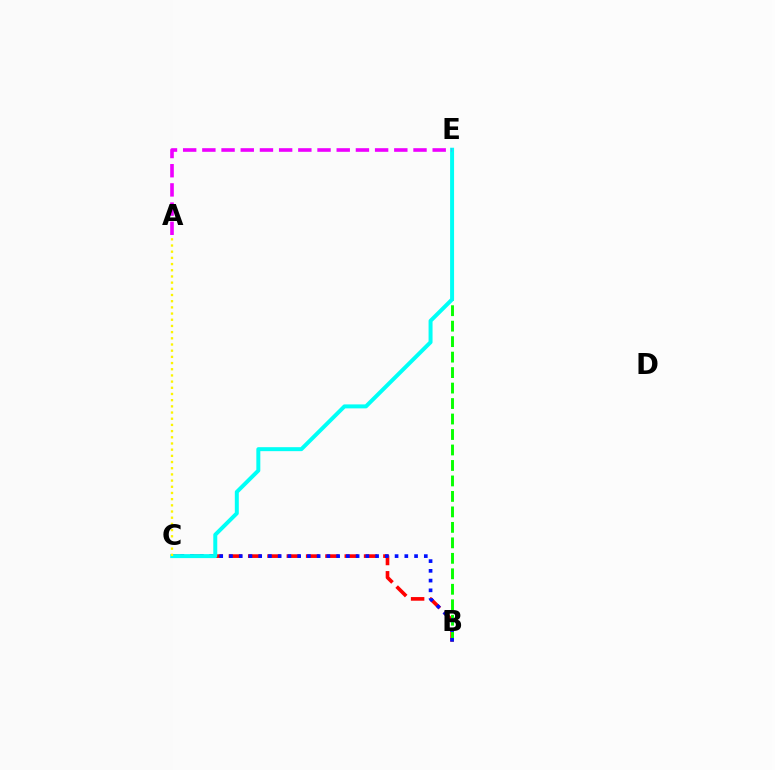{('B', 'C'): [{'color': '#ff0000', 'line_style': 'dashed', 'thickness': 2.62}, {'color': '#0010ff', 'line_style': 'dotted', 'thickness': 2.65}], ('B', 'E'): [{'color': '#08ff00', 'line_style': 'dashed', 'thickness': 2.1}], ('C', 'E'): [{'color': '#00fff6', 'line_style': 'solid', 'thickness': 2.86}], ('A', 'E'): [{'color': '#ee00ff', 'line_style': 'dashed', 'thickness': 2.61}], ('A', 'C'): [{'color': '#fcf500', 'line_style': 'dotted', 'thickness': 1.68}]}